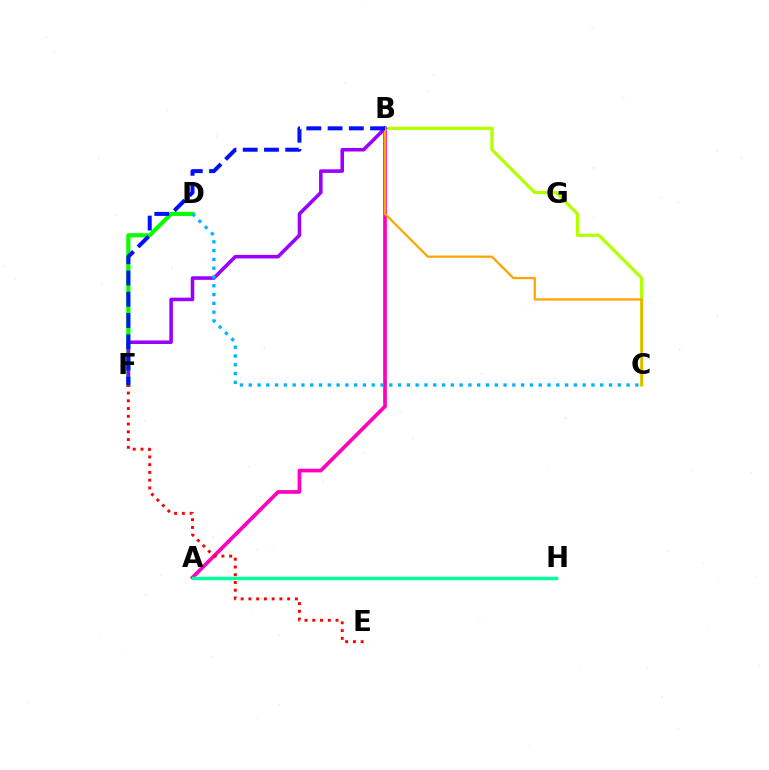{('D', 'F'): [{'color': '#08ff00', 'line_style': 'solid', 'thickness': 2.98}], ('A', 'B'): [{'color': '#ff00bd', 'line_style': 'solid', 'thickness': 2.67}], ('B', 'C'): [{'color': '#b3ff00', 'line_style': 'solid', 'thickness': 2.32}, {'color': '#ffa500', 'line_style': 'solid', 'thickness': 1.63}], ('B', 'F'): [{'color': '#9b00ff', 'line_style': 'solid', 'thickness': 2.57}, {'color': '#0010ff', 'line_style': 'dashed', 'thickness': 2.89}], ('C', 'D'): [{'color': '#00b5ff', 'line_style': 'dotted', 'thickness': 2.39}], ('A', 'H'): [{'color': '#00ff9d', 'line_style': 'solid', 'thickness': 2.48}], ('E', 'F'): [{'color': '#ff0000', 'line_style': 'dotted', 'thickness': 2.11}]}